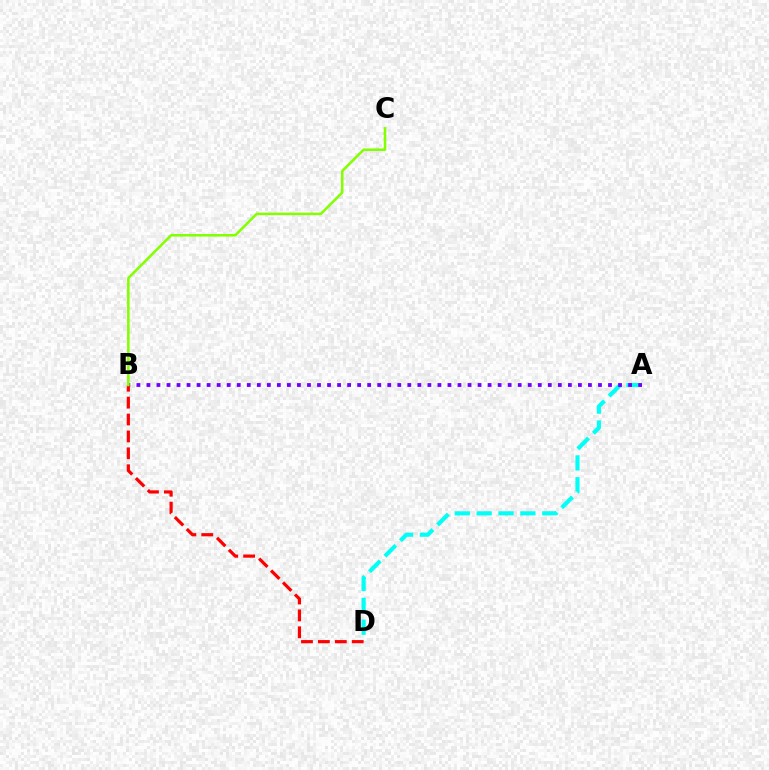{('A', 'D'): [{'color': '#00fff6', 'line_style': 'dashed', 'thickness': 2.97}], ('A', 'B'): [{'color': '#7200ff', 'line_style': 'dotted', 'thickness': 2.73}], ('B', 'D'): [{'color': '#ff0000', 'line_style': 'dashed', 'thickness': 2.3}], ('B', 'C'): [{'color': '#84ff00', 'line_style': 'solid', 'thickness': 1.82}]}